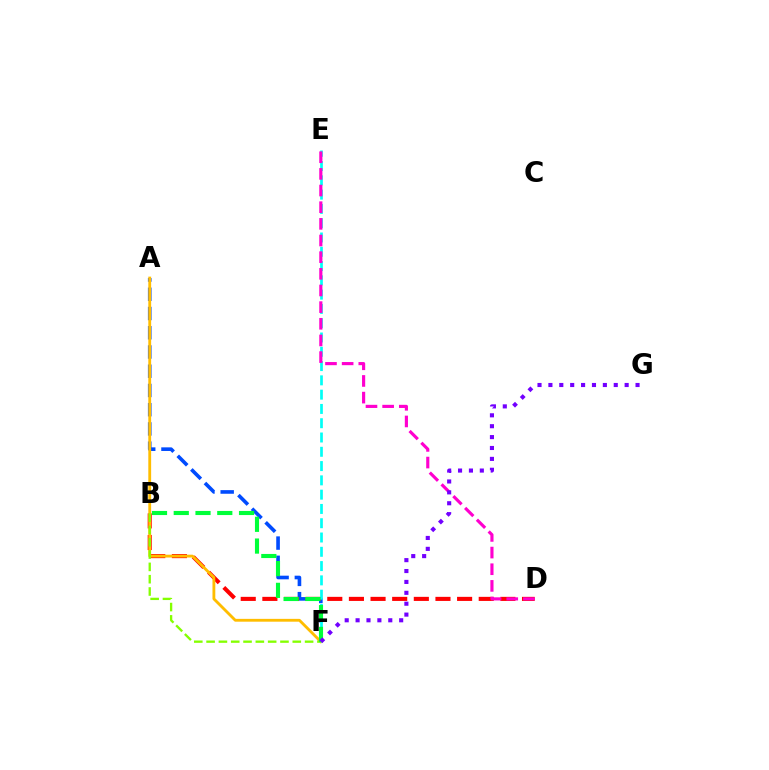{('A', 'F'): [{'color': '#004bff', 'line_style': 'dashed', 'thickness': 2.61}, {'color': '#ffbd00', 'line_style': 'solid', 'thickness': 2.04}], ('B', 'D'): [{'color': '#ff0000', 'line_style': 'dashed', 'thickness': 2.94}], ('E', 'F'): [{'color': '#00fff6', 'line_style': 'dashed', 'thickness': 1.94}], ('D', 'E'): [{'color': '#ff00cf', 'line_style': 'dashed', 'thickness': 2.26}], ('B', 'F'): [{'color': '#84ff00', 'line_style': 'dashed', 'thickness': 1.67}, {'color': '#00ff39', 'line_style': 'dashed', 'thickness': 2.96}], ('F', 'G'): [{'color': '#7200ff', 'line_style': 'dotted', 'thickness': 2.96}]}